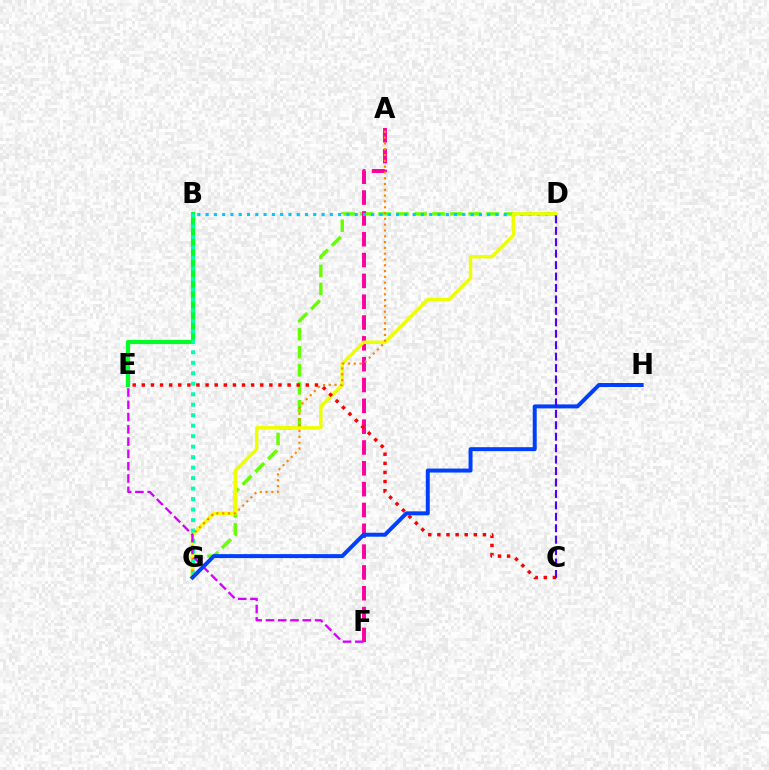{('D', 'G'): [{'color': '#66ff00', 'line_style': 'dashed', 'thickness': 2.45}, {'color': '#eeff00', 'line_style': 'solid', 'thickness': 2.47}], ('B', 'E'): [{'color': '#00ff27', 'line_style': 'solid', 'thickness': 3.0}], ('A', 'F'): [{'color': '#ff00a0', 'line_style': 'dashed', 'thickness': 2.83}], ('B', 'D'): [{'color': '#00c7ff', 'line_style': 'dotted', 'thickness': 2.25}], ('B', 'G'): [{'color': '#00ffaf', 'line_style': 'dotted', 'thickness': 2.85}], ('A', 'G'): [{'color': '#ff8800', 'line_style': 'dotted', 'thickness': 1.58}], ('E', 'F'): [{'color': '#d600ff', 'line_style': 'dashed', 'thickness': 1.67}], ('C', 'E'): [{'color': '#ff0000', 'line_style': 'dotted', 'thickness': 2.48}], ('G', 'H'): [{'color': '#003fff', 'line_style': 'solid', 'thickness': 2.86}], ('C', 'D'): [{'color': '#4f00ff', 'line_style': 'dashed', 'thickness': 1.55}]}